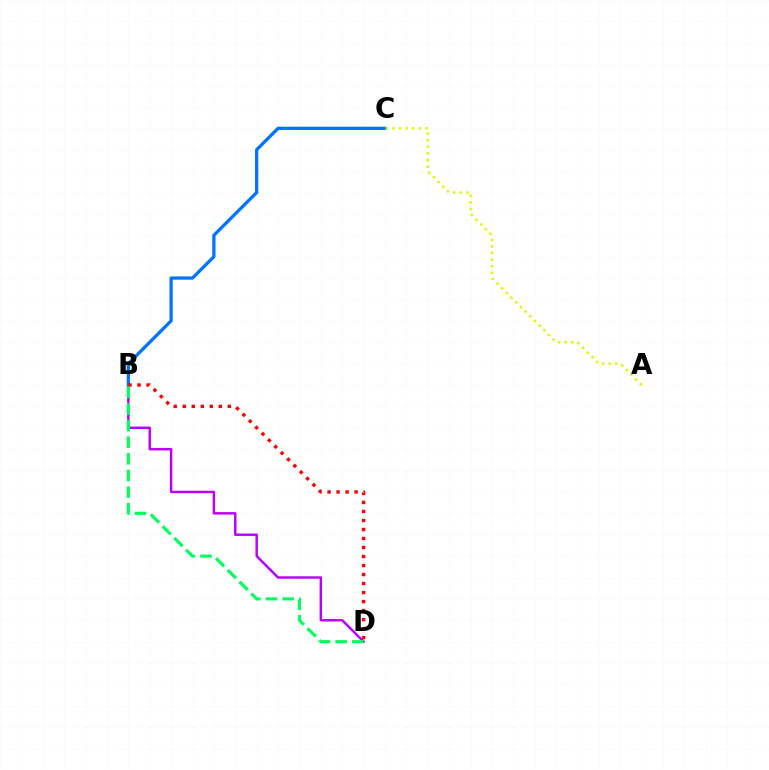{('B', 'D'): [{'color': '#b900ff', 'line_style': 'solid', 'thickness': 1.77}, {'color': '#ff0000', 'line_style': 'dotted', 'thickness': 2.45}, {'color': '#00ff5c', 'line_style': 'dashed', 'thickness': 2.26}], ('B', 'C'): [{'color': '#0074ff', 'line_style': 'solid', 'thickness': 2.35}], ('A', 'C'): [{'color': '#d1ff00', 'line_style': 'dotted', 'thickness': 1.79}]}